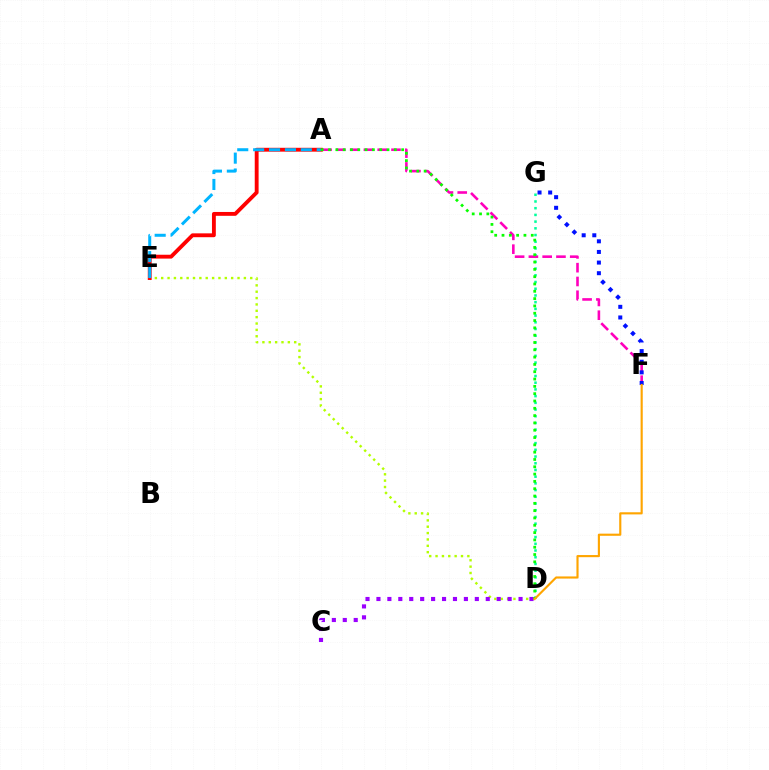{('D', 'E'): [{'color': '#b3ff00', 'line_style': 'dotted', 'thickness': 1.73}], ('D', 'G'): [{'color': '#00ff9d', 'line_style': 'dotted', 'thickness': 1.82}], ('A', 'F'): [{'color': '#ff00bd', 'line_style': 'dashed', 'thickness': 1.87}], ('F', 'G'): [{'color': '#0010ff', 'line_style': 'dotted', 'thickness': 2.89}], ('C', 'D'): [{'color': '#9b00ff', 'line_style': 'dotted', 'thickness': 2.97}], ('A', 'E'): [{'color': '#ff0000', 'line_style': 'solid', 'thickness': 2.78}, {'color': '#00b5ff', 'line_style': 'dashed', 'thickness': 2.16}], ('A', 'D'): [{'color': '#08ff00', 'line_style': 'dotted', 'thickness': 1.99}], ('D', 'F'): [{'color': '#ffa500', 'line_style': 'solid', 'thickness': 1.54}]}